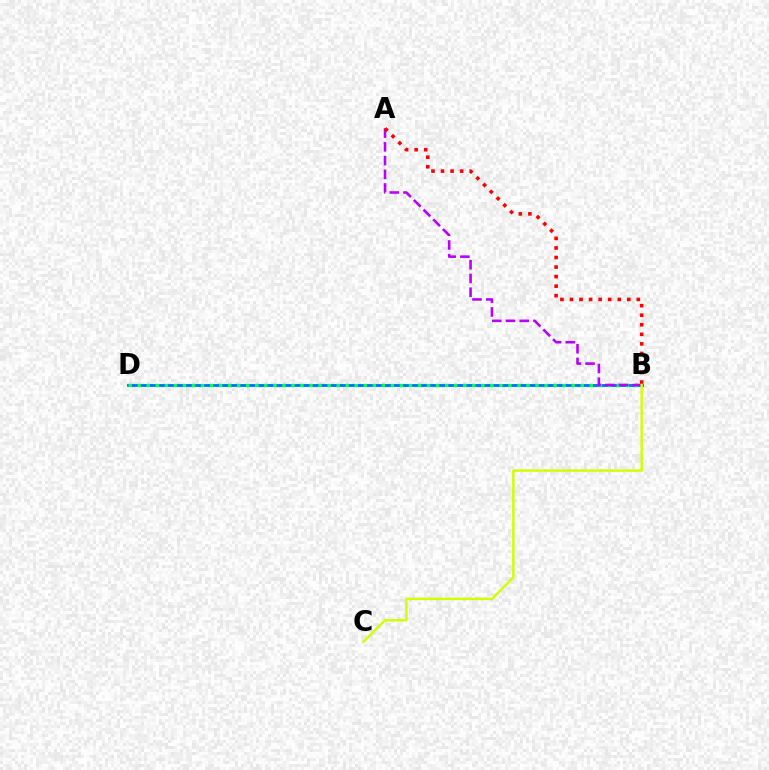{('B', 'D'): [{'color': '#0074ff', 'line_style': 'solid', 'thickness': 2.08}, {'color': '#00ff5c', 'line_style': 'dotted', 'thickness': 2.46}], ('A', 'B'): [{'color': '#b900ff', 'line_style': 'dashed', 'thickness': 1.86}, {'color': '#ff0000', 'line_style': 'dotted', 'thickness': 2.6}], ('B', 'C'): [{'color': '#d1ff00', 'line_style': 'solid', 'thickness': 1.77}]}